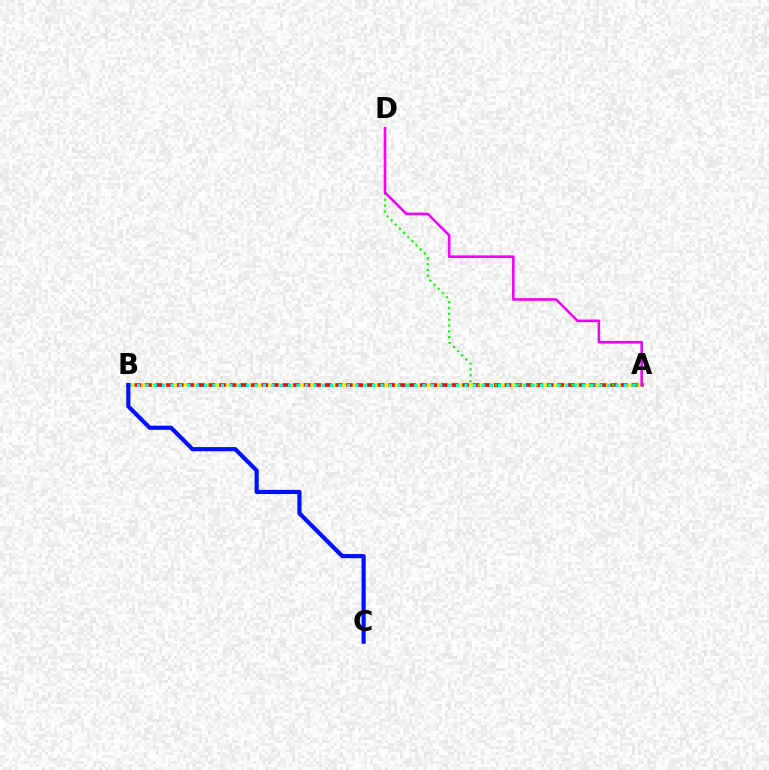{('A', 'B'): [{'color': '#ff0000', 'line_style': 'solid', 'thickness': 2.58}, {'color': '#fcf500', 'line_style': 'dotted', 'thickness': 2.87}, {'color': '#00fff6', 'line_style': 'dotted', 'thickness': 2.28}], ('A', 'D'): [{'color': '#08ff00', 'line_style': 'dotted', 'thickness': 1.59}, {'color': '#ee00ff', 'line_style': 'solid', 'thickness': 1.86}], ('B', 'C'): [{'color': '#0010ff', 'line_style': 'solid', 'thickness': 3.0}]}